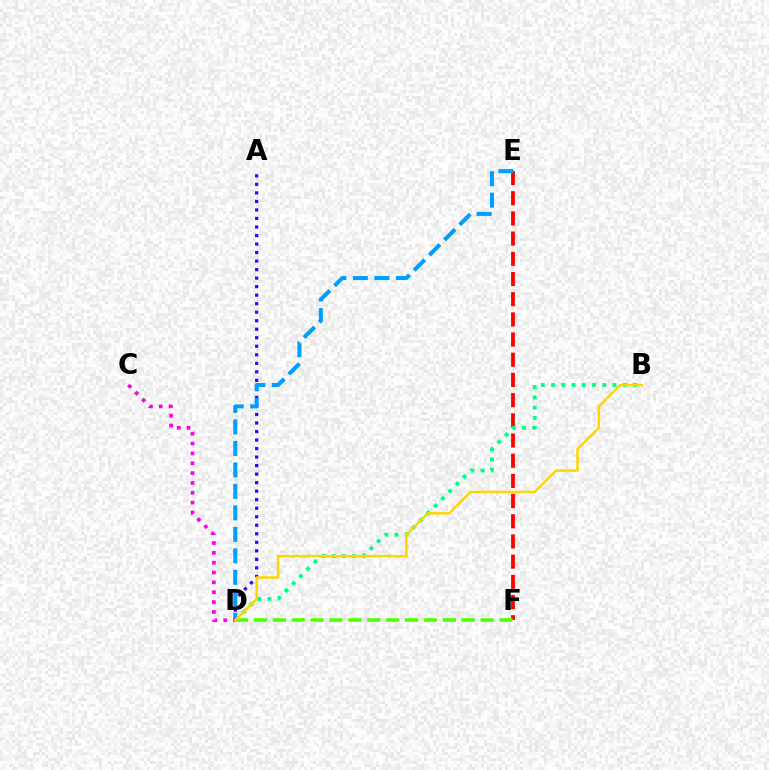{('E', 'F'): [{'color': '#ff0000', 'line_style': 'dashed', 'thickness': 2.74}], ('A', 'D'): [{'color': '#3700ff', 'line_style': 'dotted', 'thickness': 2.32}], ('B', 'D'): [{'color': '#00ff86', 'line_style': 'dotted', 'thickness': 2.78}, {'color': '#ffd500', 'line_style': 'solid', 'thickness': 1.78}], ('D', 'E'): [{'color': '#009eff', 'line_style': 'dashed', 'thickness': 2.92}], ('D', 'F'): [{'color': '#4fff00', 'line_style': 'dashed', 'thickness': 2.57}], ('C', 'D'): [{'color': '#ff00ed', 'line_style': 'dotted', 'thickness': 2.68}]}